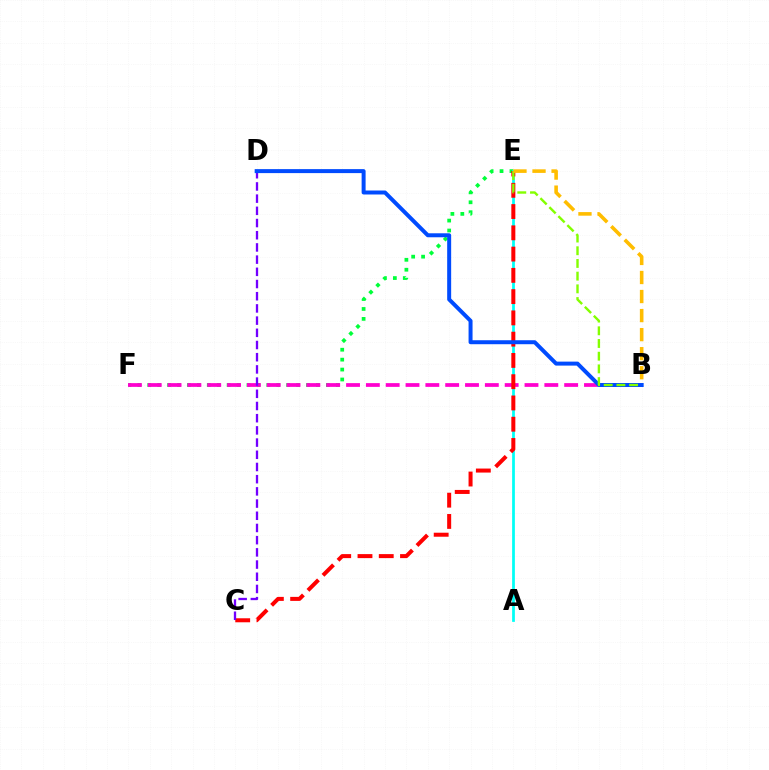{('E', 'F'): [{'color': '#00ff39', 'line_style': 'dotted', 'thickness': 2.7}], ('B', 'F'): [{'color': '#ff00cf', 'line_style': 'dashed', 'thickness': 2.69}], ('A', 'E'): [{'color': '#00fff6', 'line_style': 'solid', 'thickness': 1.98}], ('C', 'E'): [{'color': '#ff0000', 'line_style': 'dashed', 'thickness': 2.89}], ('C', 'D'): [{'color': '#7200ff', 'line_style': 'dashed', 'thickness': 1.66}], ('B', 'D'): [{'color': '#004bff', 'line_style': 'solid', 'thickness': 2.87}], ('B', 'E'): [{'color': '#84ff00', 'line_style': 'dashed', 'thickness': 1.73}, {'color': '#ffbd00', 'line_style': 'dashed', 'thickness': 2.59}]}